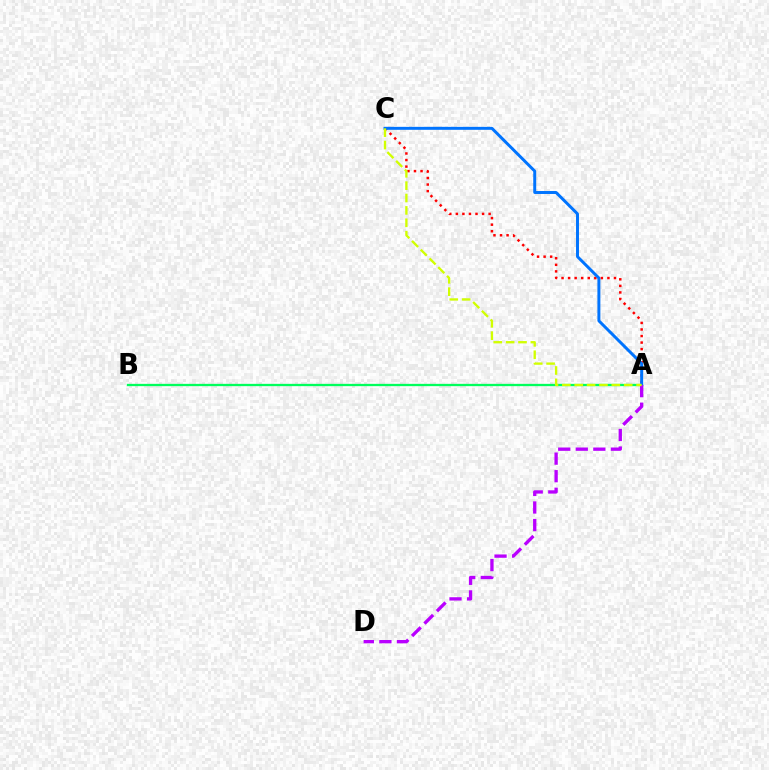{('A', 'C'): [{'color': '#ff0000', 'line_style': 'dotted', 'thickness': 1.78}, {'color': '#0074ff', 'line_style': 'solid', 'thickness': 2.13}, {'color': '#d1ff00', 'line_style': 'dashed', 'thickness': 1.68}], ('A', 'B'): [{'color': '#00ff5c', 'line_style': 'solid', 'thickness': 1.66}], ('A', 'D'): [{'color': '#b900ff', 'line_style': 'dashed', 'thickness': 2.39}]}